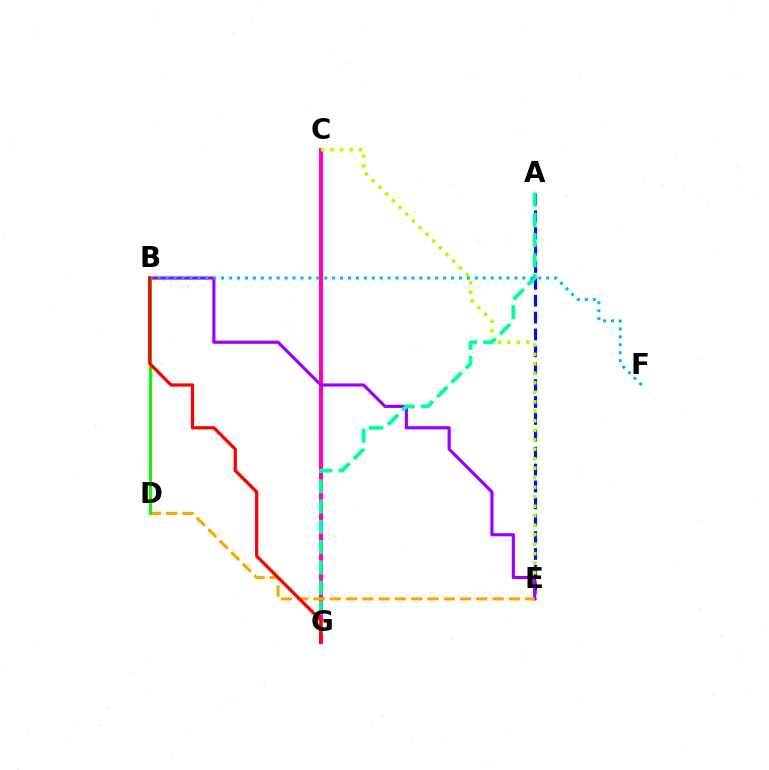{('C', 'G'): [{'color': '#ff00bd', 'line_style': 'solid', 'thickness': 2.98}], ('A', 'E'): [{'color': '#0010ff', 'line_style': 'dashed', 'thickness': 2.29}], ('C', 'E'): [{'color': '#b3ff00', 'line_style': 'dotted', 'thickness': 2.58}], ('B', 'E'): [{'color': '#9b00ff', 'line_style': 'solid', 'thickness': 2.28}], ('A', 'G'): [{'color': '#00ff9d', 'line_style': 'dashed', 'thickness': 2.75}], ('D', 'E'): [{'color': '#ffa500', 'line_style': 'dashed', 'thickness': 2.21}], ('B', 'F'): [{'color': '#00b5ff', 'line_style': 'dotted', 'thickness': 2.15}], ('B', 'D'): [{'color': '#08ff00', 'line_style': 'solid', 'thickness': 2.18}], ('B', 'G'): [{'color': '#ff0000', 'line_style': 'solid', 'thickness': 2.34}]}